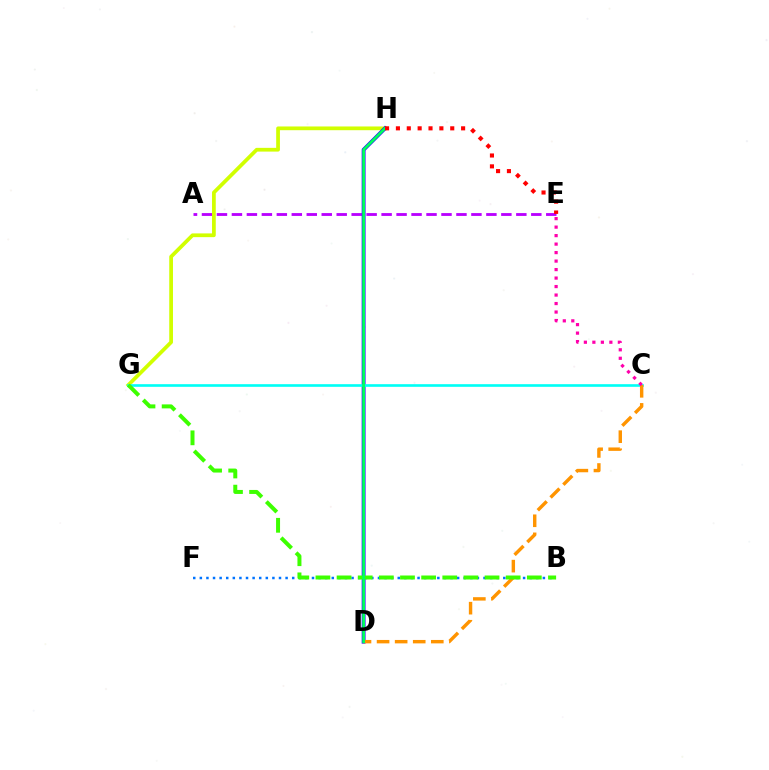{('A', 'E'): [{'color': '#b900ff', 'line_style': 'dashed', 'thickness': 2.03}], ('G', 'H'): [{'color': '#d1ff00', 'line_style': 'solid', 'thickness': 2.69}], ('D', 'H'): [{'color': '#2500ff', 'line_style': 'solid', 'thickness': 2.77}, {'color': '#00ff5c', 'line_style': 'solid', 'thickness': 2.01}], ('C', 'G'): [{'color': '#00fff6', 'line_style': 'solid', 'thickness': 1.9}], ('B', 'F'): [{'color': '#0074ff', 'line_style': 'dotted', 'thickness': 1.79}], ('C', 'D'): [{'color': '#ff9400', 'line_style': 'dashed', 'thickness': 2.46}], ('C', 'E'): [{'color': '#ff00ac', 'line_style': 'dotted', 'thickness': 2.31}], ('B', 'G'): [{'color': '#3dff00', 'line_style': 'dashed', 'thickness': 2.87}], ('E', 'H'): [{'color': '#ff0000', 'line_style': 'dotted', 'thickness': 2.95}]}